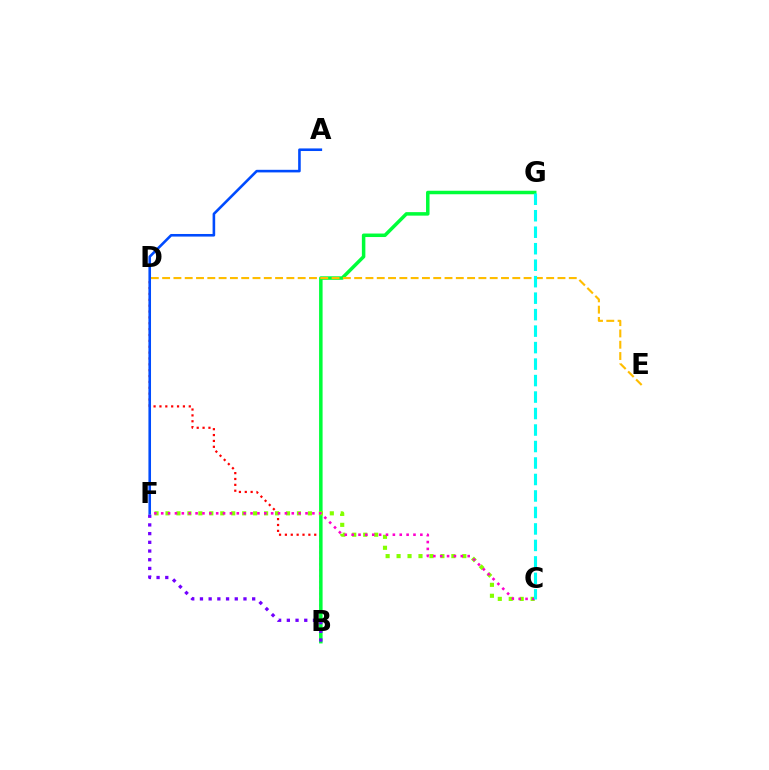{('B', 'D'): [{'color': '#ff0000', 'line_style': 'dotted', 'thickness': 1.59}], ('B', 'G'): [{'color': '#00ff39', 'line_style': 'solid', 'thickness': 2.52}], ('D', 'E'): [{'color': '#ffbd00', 'line_style': 'dashed', 'thickness': 1.53}], ('C', 'F'): [{'color': '#84ff00', 'line_style': 'dotted', 'thickness': 2.98}, {'color': '#ff00cf', 'line_style': 'dotted', 'thickness': 1.87}], ('B', 'F'): [{'color': '#7200ff', 'line_style': 'dotted', 'thickness': 2.37}], ('C', 'G'): [{'color': '#00fff6', 'line_style': 'dashed', 'thickness': 2.24}], ('A', 'F'): [{'color': '#004bff', 'line_style': 'solid', 'thickness': 1.87}]}